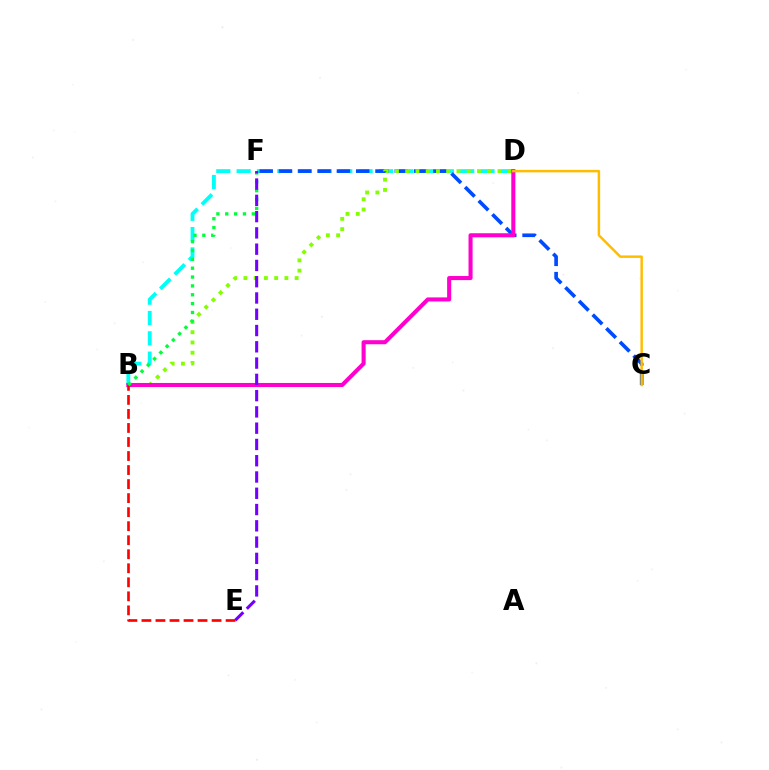{('B', 'D'): [{'color': '#00fff6', 'line_style': 'dashed', 'thickness': 2.76}, {'color': '#84ff00', 'line_style': 'dotted', 'thickness': 2.78}, {'color': '#ff00cf', 'line_style': 'solid', 'thickness': 2.93}], ('C', 'F'): [{'color': '#004bff', 'line_style': 'dashed', 'thickness': 2.62}], ('B', 'E'): [{'color': '#ff0000', 'line_style': 'dashed', 'thickness': 1.91}], ('C', 'D'): [{'color': '#ffbd00', 'line_style': 'solid', 'thickness': 1.77}], ('B', 'F'): [{'color': '#00ff39', 'line_style': 'dotted', 'thickness': 2.41}], ('E', 'F'): [{'color': '#7200ff', 'line_style': 'dashed', 'thickness': 2.21}]}